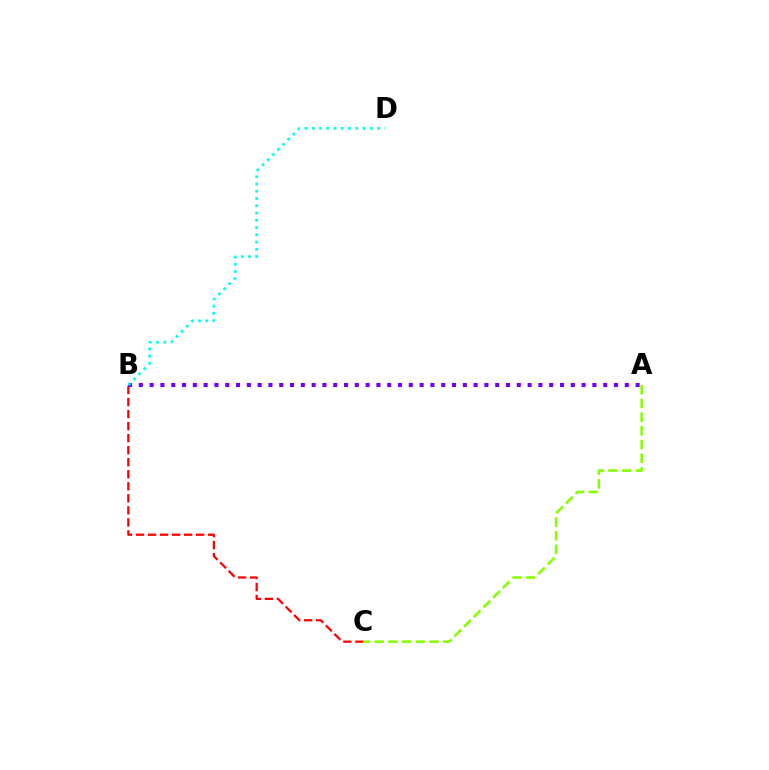{('B', 'C'): [{'color': '#ff0000', 'line_style': 'dashed', 'thickness': 1.63}], ('A', 'C'): [{'color': '#84ff00', 'line_style': 'dashed', 'thickness': 1.86}], ('A', 'B'): [{'color': '#7200ff', 'line_style': 'dotted', 'thickness': 2.93}], ('B', 'D'): [{'color': '#00fff6', 'line_style': 'dotted', 'thickness': 1.97}]}